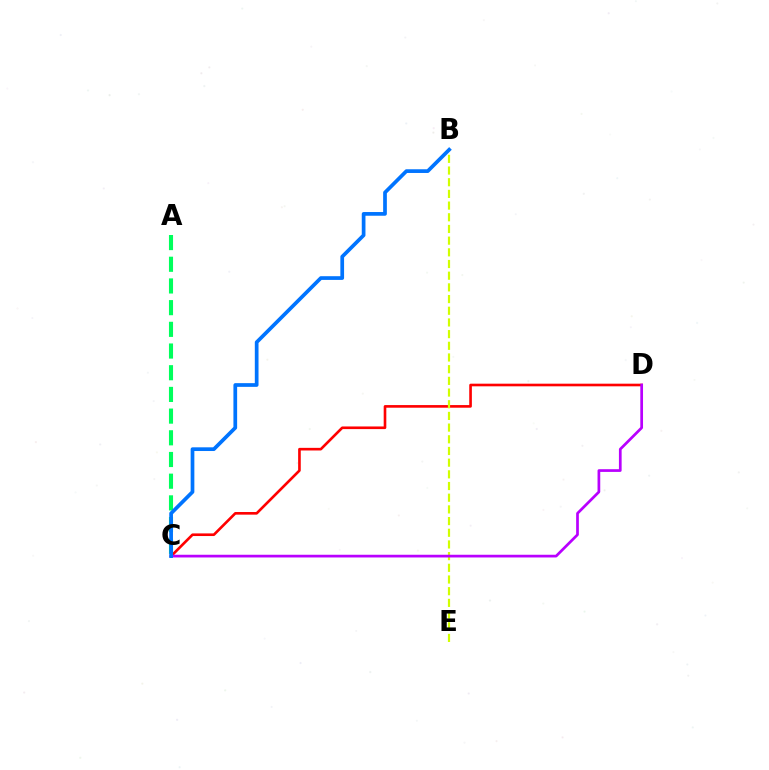{('C', 'D'): [{'color': '#ff0000', 'line_style': 'solid', 'thickness': 1.9}, {'color': '#b900ff', 'line_style': 'solid', 'thickness': 1.95}], ('B', 'E'): [{'color': '#d1ff00', 'line_style': 'dashed', 'thickness': 1.59}], ('A', 'C'): [{'color': '#00ff5c', 'line_style': 'dashed', 'thickness': 2.95}], ('B', 'C'): [{'color': '#0074ff', 'line_style': 'solid', 'thickness': 2.67}]}